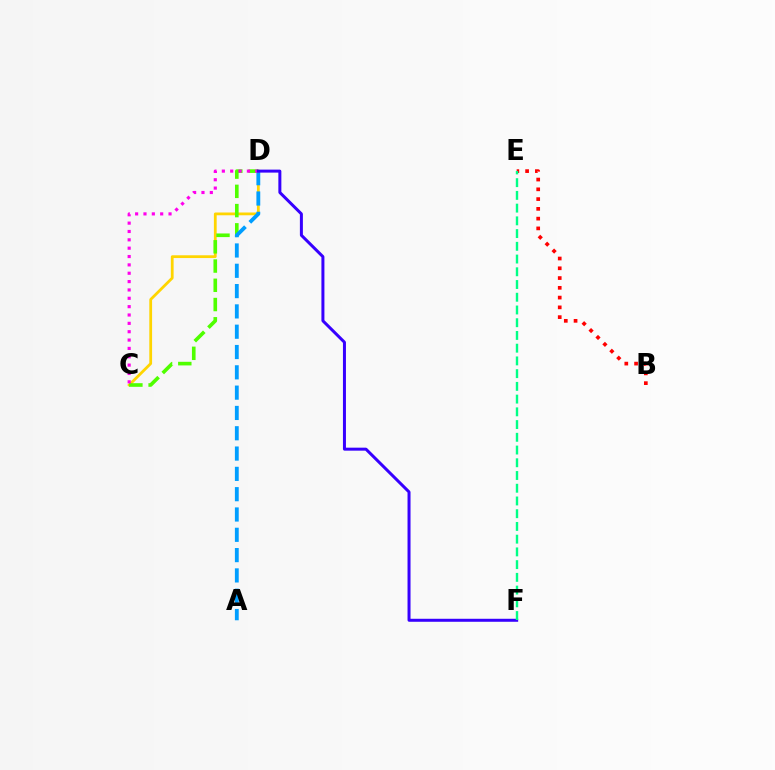{('C', 'D'): [{'color': '#ffd500', 'line_style': 'solid', 'thickness': 2.0}, {'color': '#4fff00', 'line_style': 'dashed', 'thickness': 2.61}, {'color': '#ff00ed', 'line_style': 'dotted', 'thickness': 2.27}], ('A', 'D'): [{'color': '#009eff', 'line_style': 'dashed', 'thickness': 2.76}], ('D', 'F'): [{'color': '#3700ff', 'line_style': 'solid', 'thickness': 2.16}], ('B', 'E'): [{'color': '#ff0000', 'line_style': 'dotted', 'thickness': 2.65}], ('E', 'F'): [{'color': '#00ff86', 'line_style': 'dashed', 'thickness': 1.73}]}